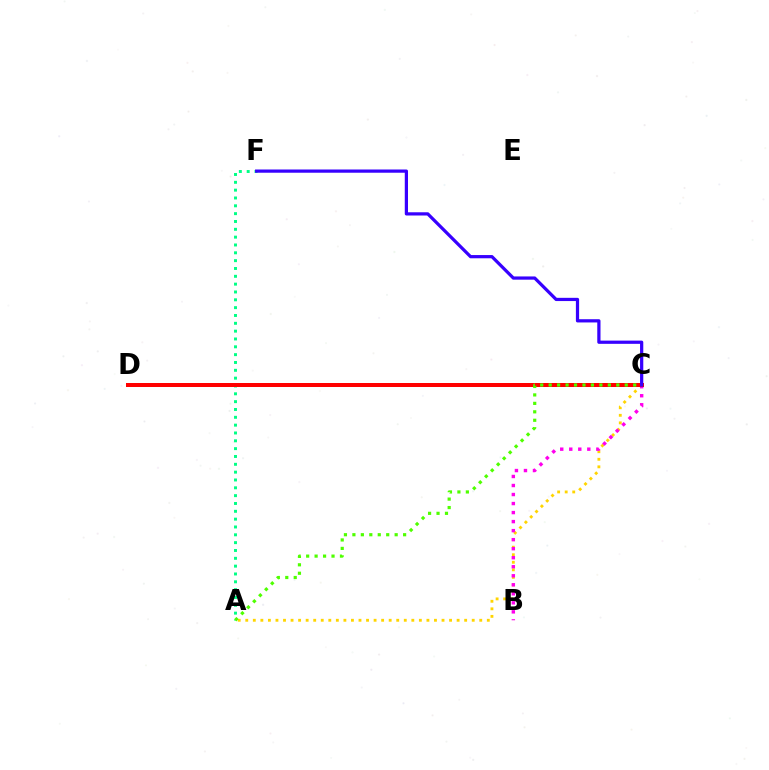{('A', 'C'): [{'color': '#ffd500', 'line_style': 'dotted', 'thickness': 2.05}, {'color': '#4fff00', 'line_style': 'dotted', 'thickness': 2.3}], ('A', 'F'): [{'color': '#00ff86', 'line_style': 'dotted', 'thickness': 2.13}], ('B', 'C'): [{'color': '#ff00ed', 'line_style': 'dotted', 'thickness': 2.45}], ('C', 'D'): [{'color': '#009eff', 'line_style': 'solid', 'thickness': 2.7}, {'color': '#ff0000', 'line_style': 'solid', 'thickness': 2.88}], ('C', 'F'): [{'color': '#3700ff', 'line_style': 'solid', 'thickness': 2.32}]}